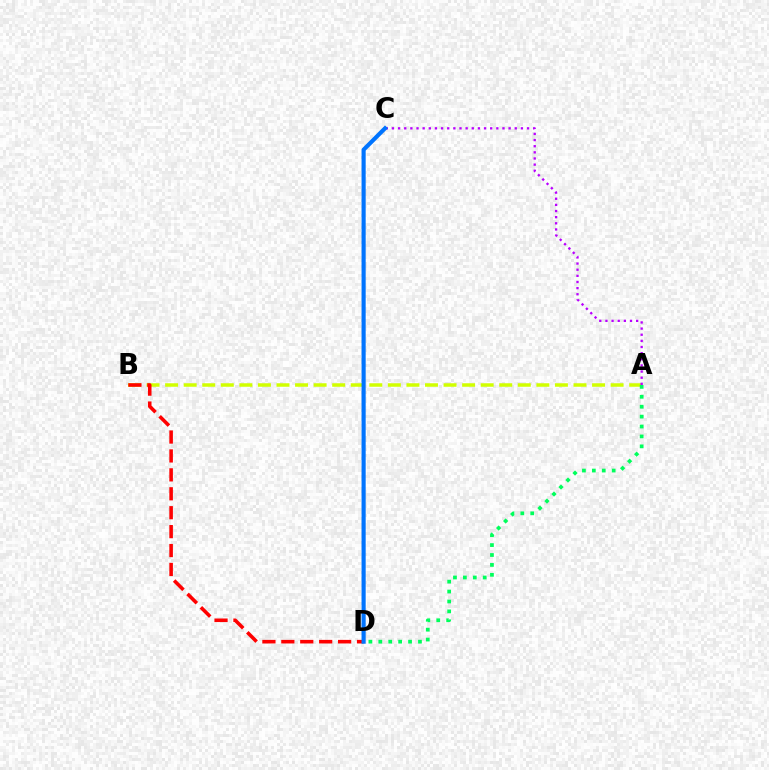{('A', 'B'): [{'color': '#d1ff00', 'line_style': 'dashed', 'thickness': 2.52}], ('B', 'D'): [{'color': '#ff0000', 'line_style': 'dashed', 'thickness': 2.57}], ('A', 'D'): [{'color': '#00ff5c', 'line_style': 'dotted', 'thickness': 2.69}], ('A', 'C'): [{'color': '#b900ff', 'line_style': 'dotted', 'thickness': 1.67}], ('C', 'D'): [{'color': '#0074ff', 'line_style': 'solid', 'thickness': 2.98}]}